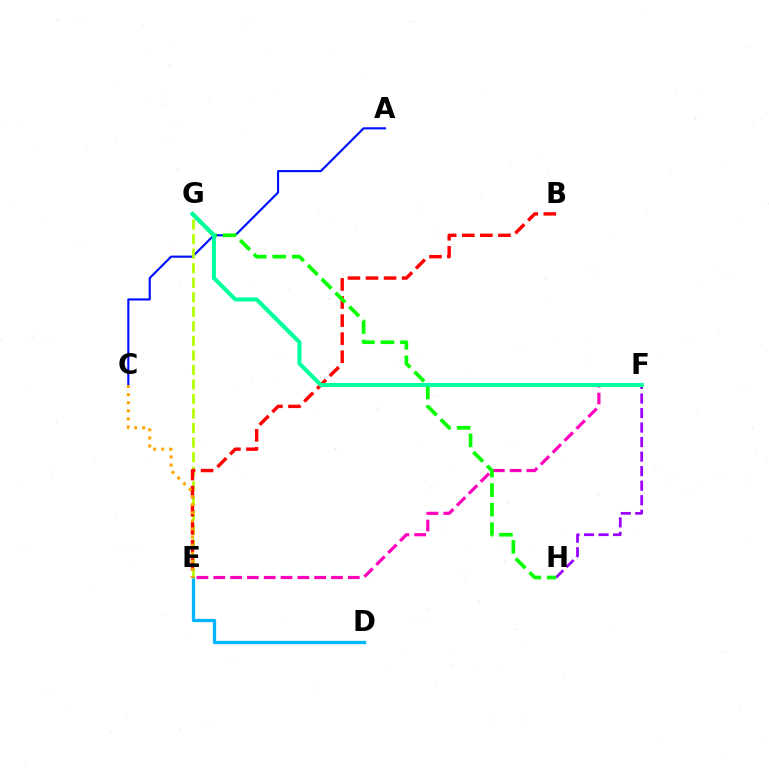{('E', 'F'): [{'color': '#ff00bd', 'line_style': 'dashed', 'thickness': 2.28}], ('D', 'E'): [{'color': '#00b5ff', 'line_style': 'solid', 'thickness': 2.36}], ('A', 'C'): [{'color': '#0010ff', 'line_style': 'solid', 'thickness': 1.54}], ('E', 'G'): [{'color': '#b3ff00', 'line_style': 'dashed', 'thickness': 1.97}], ('F', 'H'): [{'color': '#9b00ff', 'line_style': 'dashed', 'thickness': 1.97}], ('B', 'E'): [{'color': '#ff0000', 'line_style': 'dashed', 'thickness': 2.46}], ('G', 'H'): [{'color': '#08ff00', 'line_style': 'dashed', 'thickness': 2.65}], ('F', 'G'): [{'color': '#00ff9d', 'line_style': 'solid', 'thickness': 2.93}], ('C', 'E'): [{'color': '#ffa500', 'line_style': 'dotted', 'thickness': 2.2}]}